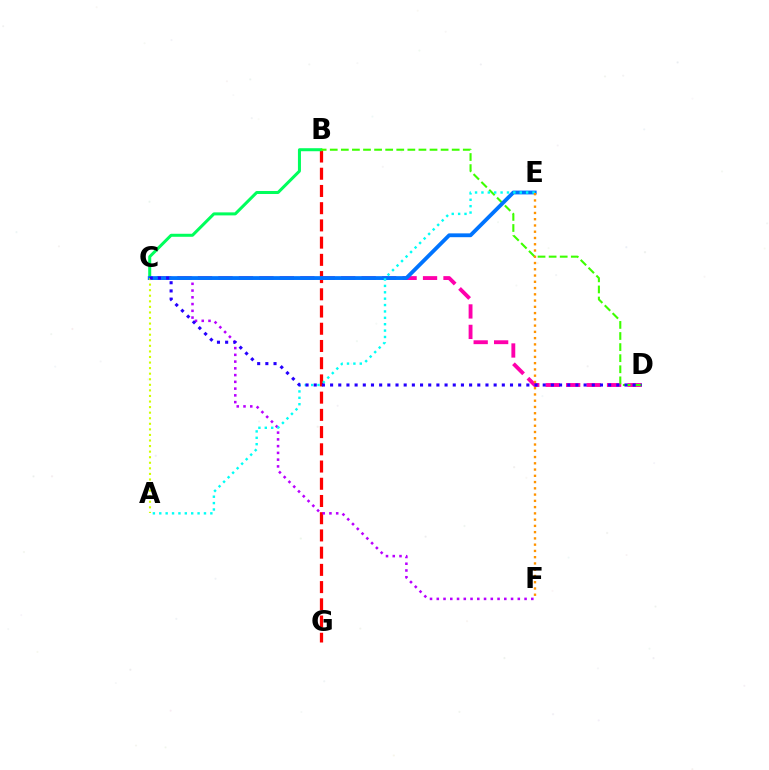{('B', 'G'): [{'color': '#ff0000', 'line_style': 'dashed', 'thickness': 2.34}], ('C', 'D'): [{'color': '#ff00ac', 'line_style': 'dashed', 'thickness': 2.78}, {'color': '#2500ff', 'line_style': 'dotted', 'thickness': 2.22}], ('B', 'C'): [{'color': '#00ff5c', 'line_style': 'solid', 'thickness': 2.17}], ('C', 'F'): [{'color': '#b900ff', 'line_style': 'dotted', 'thickness': 1.83}], ('B', 'D'): [{'color': '#3dff00', 'line_style': 'dashed', 'thickness': 1.51}], ('C', 'E'): [{'color': '#0074ff', 'line_style': 'solid', 'thickness': 2.75}], ('A', 'C'): [{'color': '#d1ff00', 'line_style': 'dotted', 'thickness': 1.51}], ('A', 'E'): [{'color': '#00fff6', 'line_style': 'dotted', 'thickness': 1.73}], ('E', 'F'): [{'color': '#ff9400', 'line_style': 'dotted', 'thickness': 1.7}]}